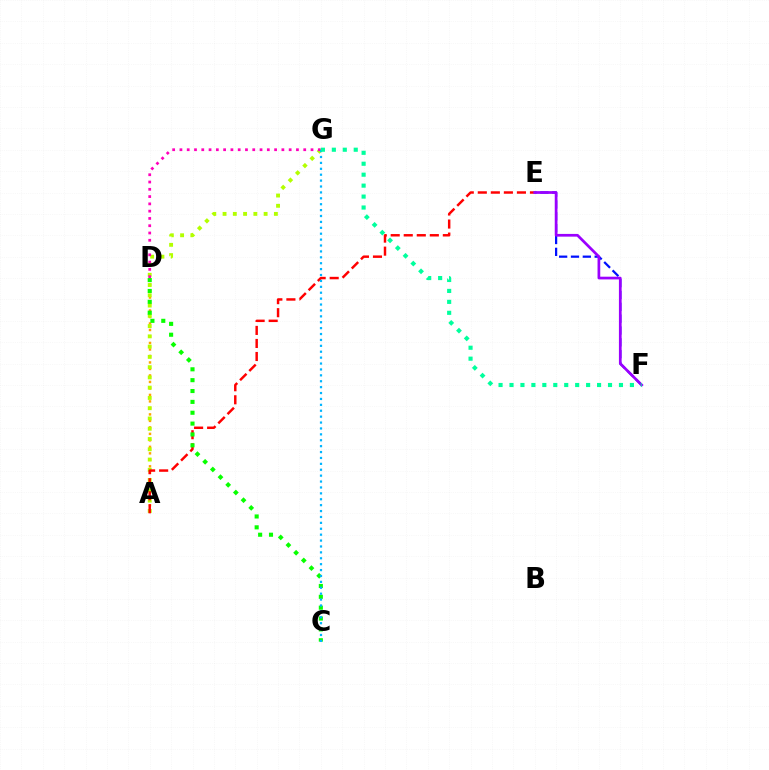{('A', 'D'): [{'color': '#ffa500', 'line_style': 'dotted', 'thickness': 1.76}], ('A', 'G'): [{'color': '#b3ff00', 'line_style': 'dotted', 'thickness': 2.79}], ('E', 'F'): [{'color': '#0010ff', 'line_style': 'dashed', 'thickness': 1.61}, {'color': '#9b00ff', 'line_style': 'solid', 'thickness': 1.96}], ('D', 'G'): [{'color': '#ff00bd', 'line_style': 'dotted', 'thickness': 1.98}], ('A', 'E'): [{'color': '#ff0000', 'line_style': 'dashed', 'thickness': 1.77}], ('C', 'D'): [{'color': '#08ff00', 'line_style': 'dotted', 'thickness': 2.95}], ('C', 'G'): [{'color': '#00b5ff', 'line_style': 'dotted', 'thickness': 1.6}], ('F', 'G'): [{'color': '#00ff9d', 'line_style': 'dotted', 'thickness': 2.97}]}